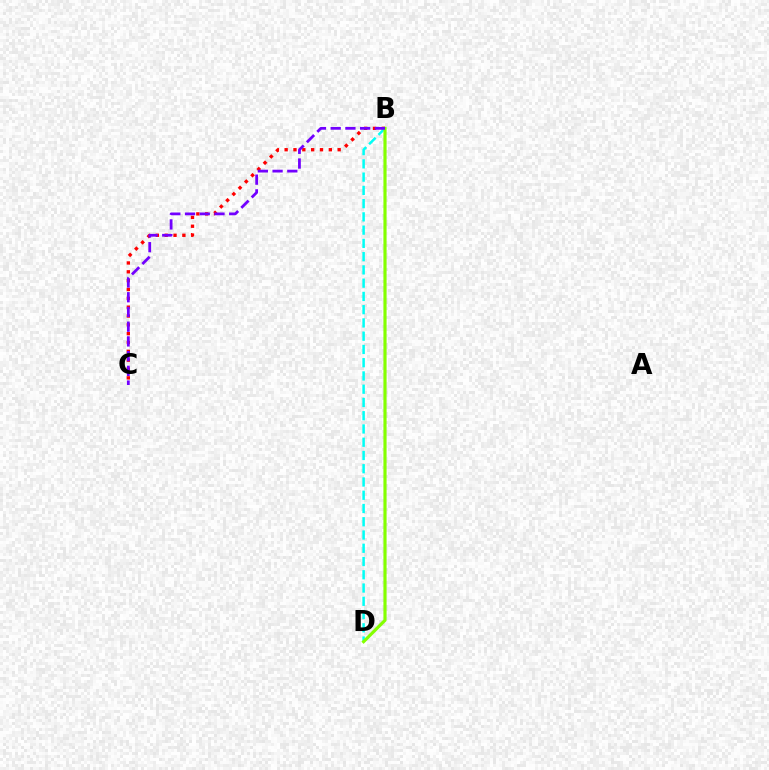{('B', 'C'): [{'color': '#ff0000', 'line_style': 'dotted', 'thickness': 2.4}, {'color': '#7200ff', 'line_style': 'dashed', 'thickness': 2.0}], ('B', 'D'): [{'color': '#00fff6', 'line_style': 'dashed', 'thickness': 1.8}, {'color': '#84ff00', 'line_style': 'solid', 'thickness': 2.28}]}